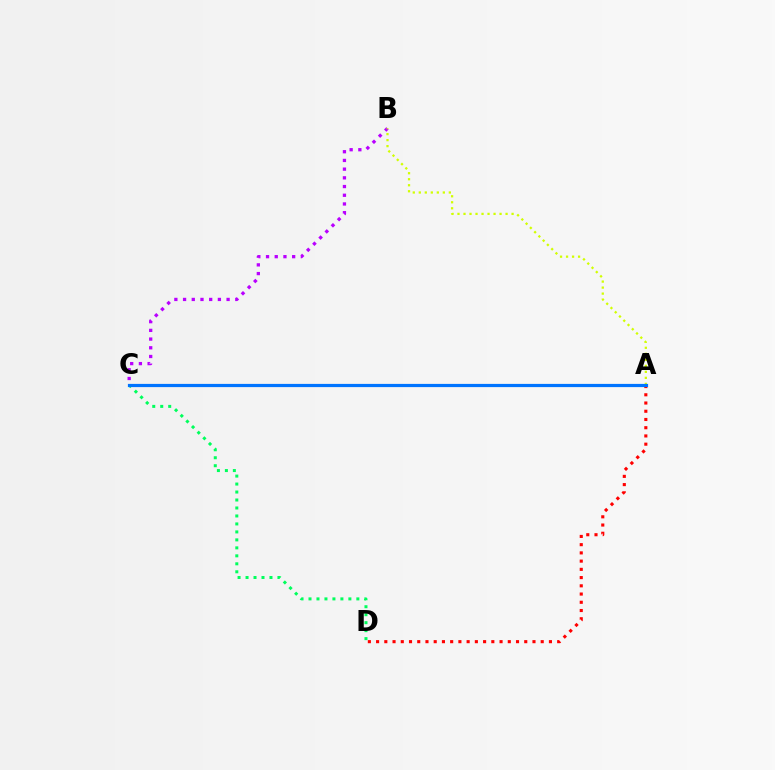{('C', 'D'): [{'color': '#00ff5c', 'line_style': 'dotted', 'thickness': 2.17}], ('A', 'D'): [{'color': '#ff0000', 'line_style': 'dotted', 'thickness': 2.24}], ('B', 'C'): [{'color': '#b900ff', 'line_style': 'dotted', 'thickness': 2.37}], ('A', 'B'): [{'color': '#d1ff00', 'line_style': 'dotted', 'thickness': 1.63}], ('A', 'C'): [{'color': '#0074ff', 'line_style': 'solid', 'thickness': 2.31}]}